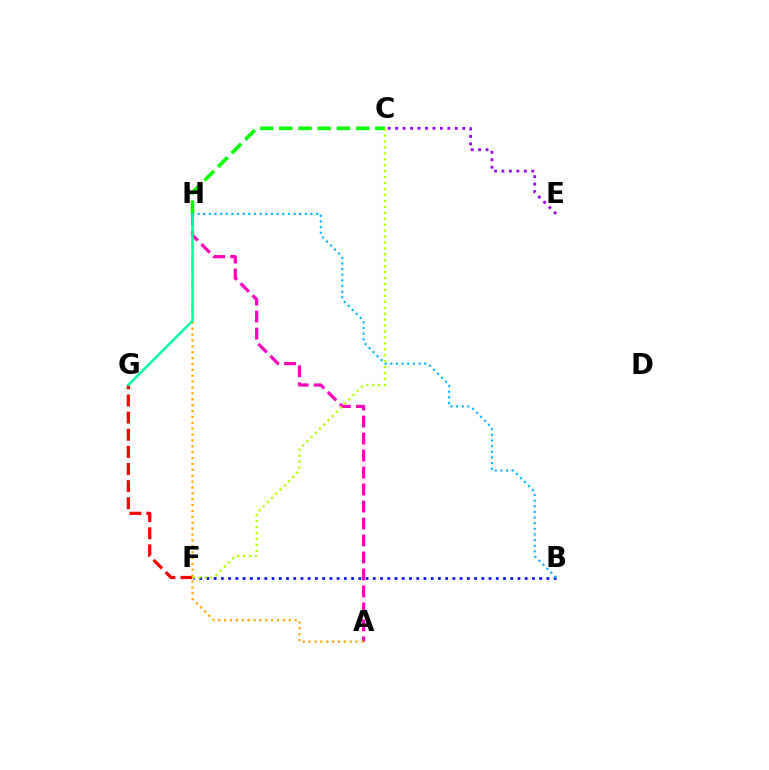{('B', 'F'): [{'color': '#0010ff', 'line_style': 'dotted', 'thickness': 1.97}], ('B', 'H'): [{'color': '#00b5ff', 'line_style': 'dotted', 'thickness': 1.53}], ('C', 'H'): [{'color': '#08ff00', 'line_style': 'dashed', 'thickness': 2.61}], ('A', 'H'): [{'color': '#ff00bd', 'line_style': 'dashed', 'thickness': 2.31}, {'color': '#ffa500', 'line_style': 'dotted', 'thickness': 1.6}], ('F', 'G'): [{'color': '#ff0000', 'line_style': 'dashed', 'thickness': 2.33}], ('G', 'H'): [{'color': '#00ff9d', 'line_style': 'solid', 'thickness': 1.79}], ('C', 'F'): [{'color': '#b3ff00', 'line_style': 'dotted', 'thickness': 1.61}], ('C', 'E'): [{'color': '#9b00ff', 'line_style': 'dotted', 'thickness': 2.03}]}